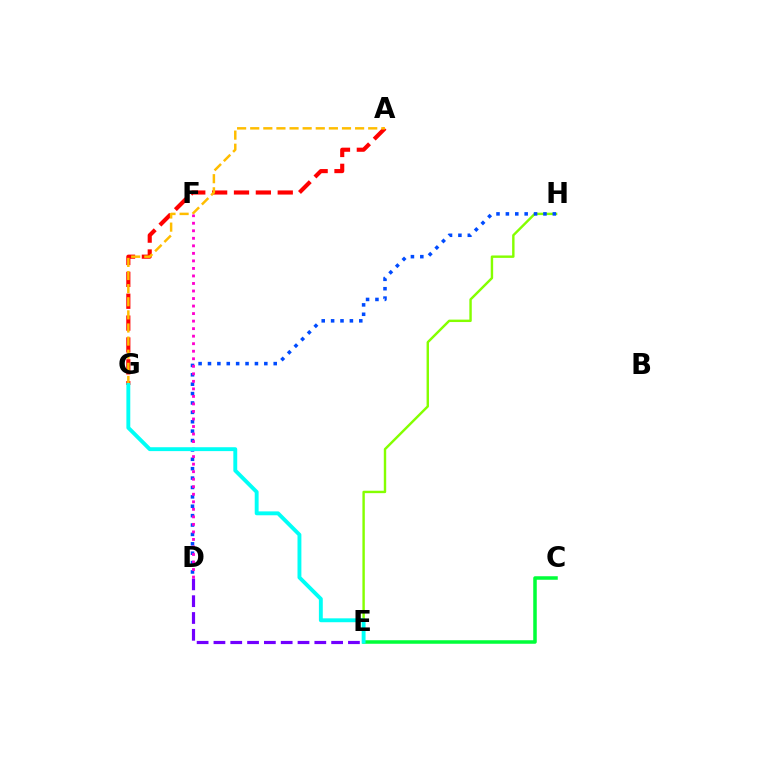{('C', 'E'): [{'color': '#00ff39', 'line_style': 'solid', 'thickness': 2.53}], ('E', 'H'): [{'color': '#84ff00', 'line_style': 'solid', 'thickness': 1.74}], ('D', 'H'): [{'color': '#004bff', 'line_style': 'dotted', 'thickness': 2.55}], ('D', 'E'): [{'color': '#7200ff', 'line_style': 'dashed', 'thickness': 2.28}], ('A', 'G'): [{'color': '#ff0000', 'line_style': 'dashed', 'thickness': 2.97}, {'color': '#ffbd00', 'line_style': 'dashed', 'thickness': 1.78}], ('D', 'F'): [{'color': '#ff00cf', 'line_style': 'dotted', 'thickness': 2.05}], ('E', 'G'): [{'color': '#00fff6', 'line_style': 'solid', 'thickness': 2.8}]}